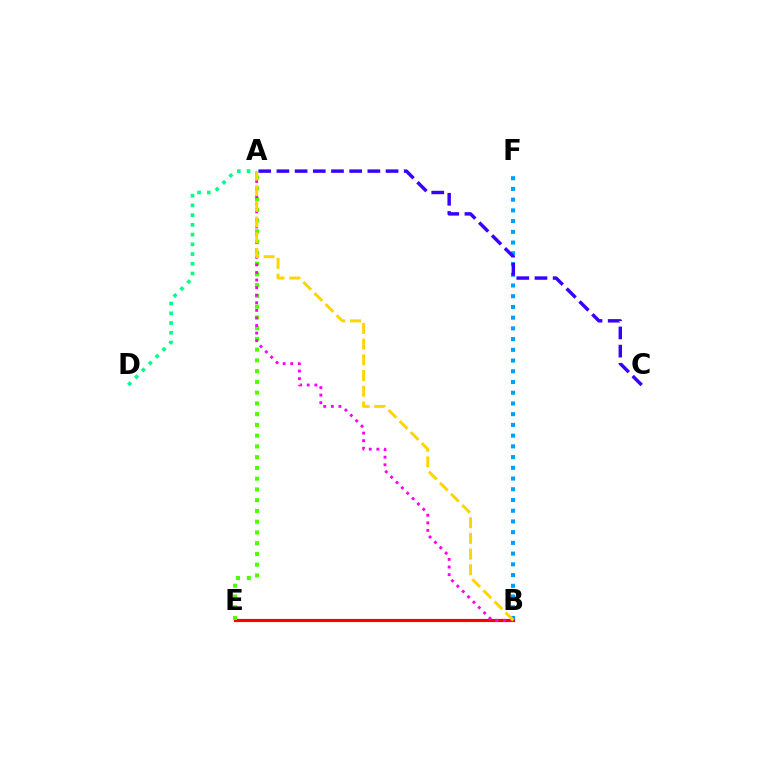{('B', 'F'): [{'color': '#009eff', 'line_style': 'dotted', 'thickness': 2.91}], ('B', 'E'): [{'color': '#ff0000', 'line_style': 'solid', 'thickness': 2.26}], ('A', 'E'): [{'color': '#4fff00', 'line_style': 'dotted', 'thickness': 2.92}], ('A', 'C'): [{'color': '#3700ff', 'line_style': 'dashed', 'thickness': 2.47}], ('A', 'B'): [{'color': '#ff00ed', 'line_style': 'dotted', 'thickness': 2.06}, {'color': '#ffd500', 'line_style': 'dashed', 'thickness': 2.13}], ('A', 'D'): [{'color': '#00ff86', 'line_style': 'dotted', 'thickness': 2.64}]}